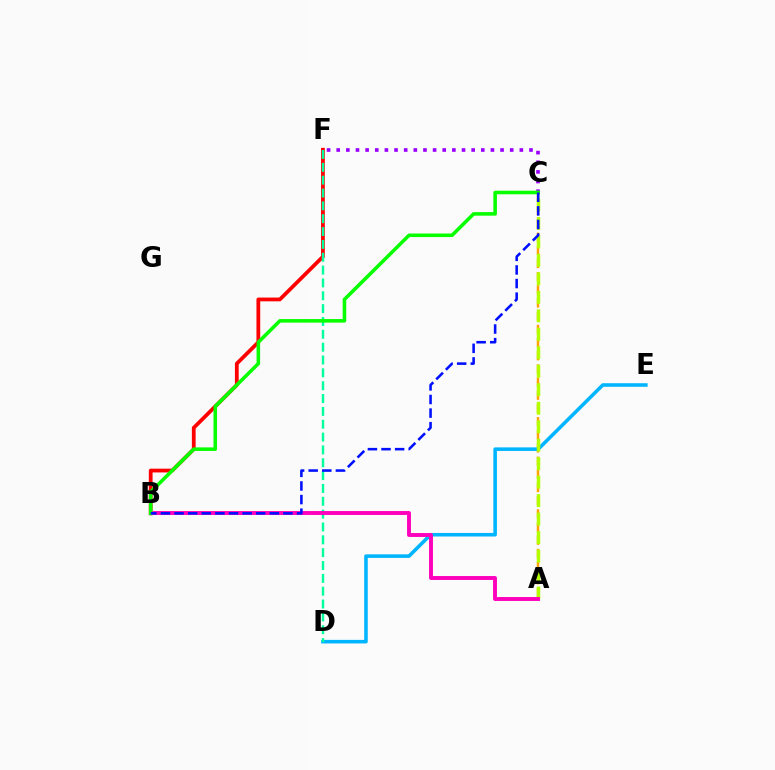{('A', 'C'): [{'color': '#ffa500', 'line_style': 'dashed', 'thickness': 1.79}, {'color': '#b3ff00', 'line_style': 'dashed', 'thickness': 2.51}], ('C', 'F'): [{'color': '#9b00ff', 'line_style': 'dotted', 'thickness': 2.62}], ('D', 'E'): [{'color': '#00b5ff', 'line_style': 'solid', 'thickness': 2.57}], ('B', 'F'): [{'color': '#ff0000', 'line_style': 'solid', 'thickness': 2.71}], ('D', 'F'): [{'color': '#00ff9d', 'line_style': 'dashed', 'thickness': 1.74}], ('A', 'B'): [{'color': '#ff00bd', 'line_style': 'solid', 'thickness': 2.82}], ('B', 'C'): [{'color': '#08ff00', 'line_style': 'solid', 'thickness': 2.56}, {'color': '#0010ff', 'line_style': 'dashed', 'thickness': 1.85}]}